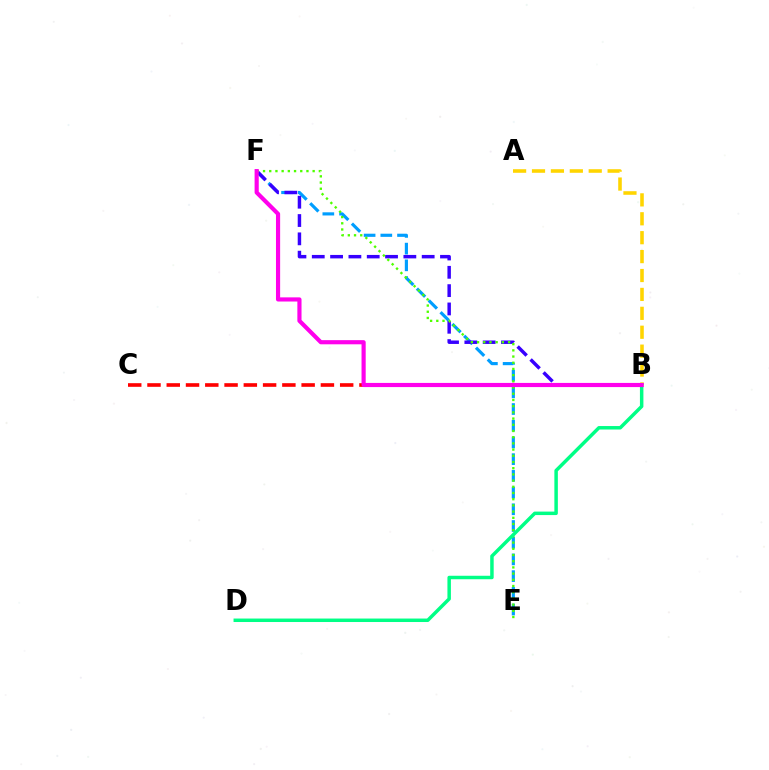{('E', 'F'): [{'color': '#009eff', 'line_style': 'dashed', 'thickness': 2.27}, {'color': '#4fff00', 'line_style': 'dotted', 'thickness': 1.68}], ('A', 'B'): [{'color': '#ffd500', 'line_style': 'dashed', 'thickness': 2.57}], ('B', 'C'): [{'color': '#ff0000', 'line_style': 'dashed', 'thickness': 2.62}], ('B', 'F'): [{'color': '#3700ff', 'line_style': 'dashed', 'thickness': 2.49}, {'color': '#ff00ed', 'line_style': 'solid', 'thickness': 2.99}], ('B', 'D'): [{'color': '#00ff86', 'line_style': 'solid', 'thickness': 2.5}]}